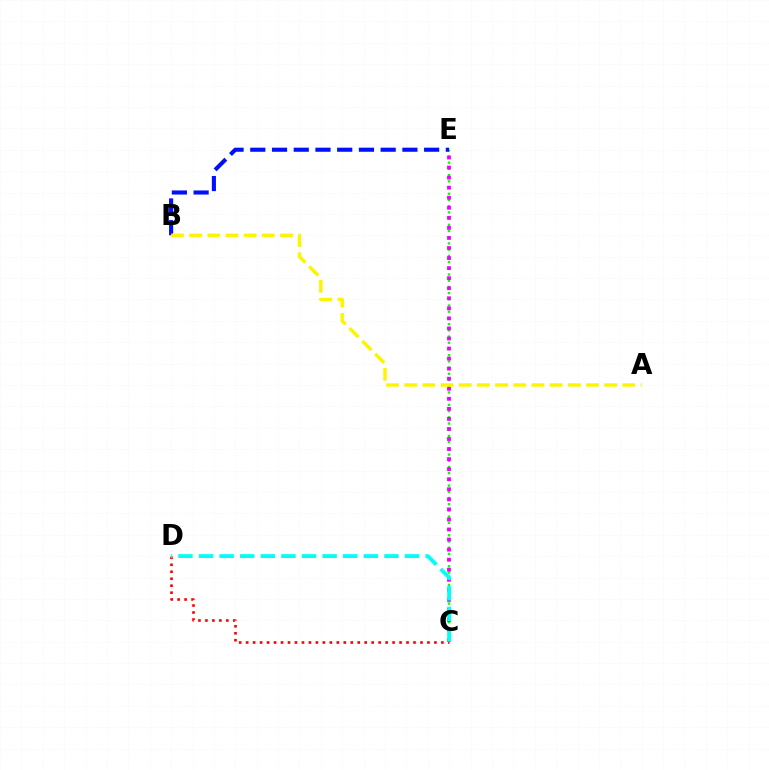{('C', 'D'): [{'color': '#ff0000', 'line_style': 'dotted', 'thickness': 1.89}, {'color': '#00fff6', 'line_style': 'dashed', 'thickness': 2.8}], ('C', 'E'): [{'color': '#08ff00', 'line_style': 'dotted', 'thickness': 1.69}, {'color': '#ee00ff', 'line_style': 'dotted', 'thickness': 2.73}], ('B', 'E'): [{'color': '#0010ff', 'line_style': 'dashed', 'thickness': 2.95}], ('A', 'B'): [{'color': '#fcf500', 'line_style': 'dashed', 'thickness': 2.47}]}